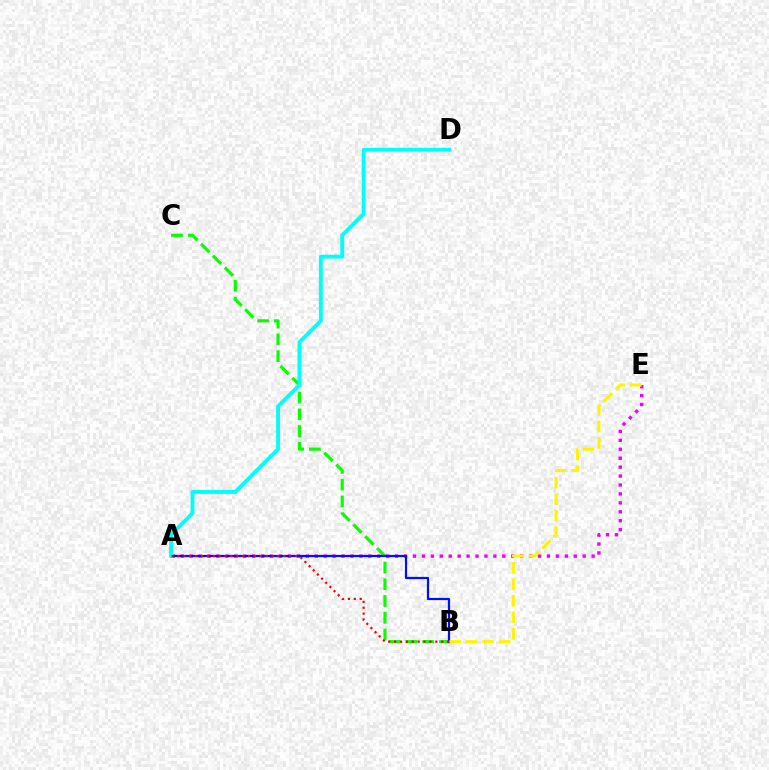{('B', 'C'): [{'color': '#08ff00', 'line_style': 'dashed', 'thickness': 2.28}], ('A', 'E'): [{'color': '#ee00ff', 'line_style': 'dotted', 'thickness': 2.43}], ('A', 'B'): [{'color': '#0010ff', 'line_style': 'solid', 'thickness': 1.6}, {'color': '#ff0000', 'line_style': 'dotted', 'thickness': 1.6}], ('A', 'D'): [{'color': '#00fff6', 'line_style': 'solid', 'thickness': 2.78}], ('B', 'E'): [{'color': '#fcf500', 'line_style': 'dashed', 'thickness': 2.24}]}